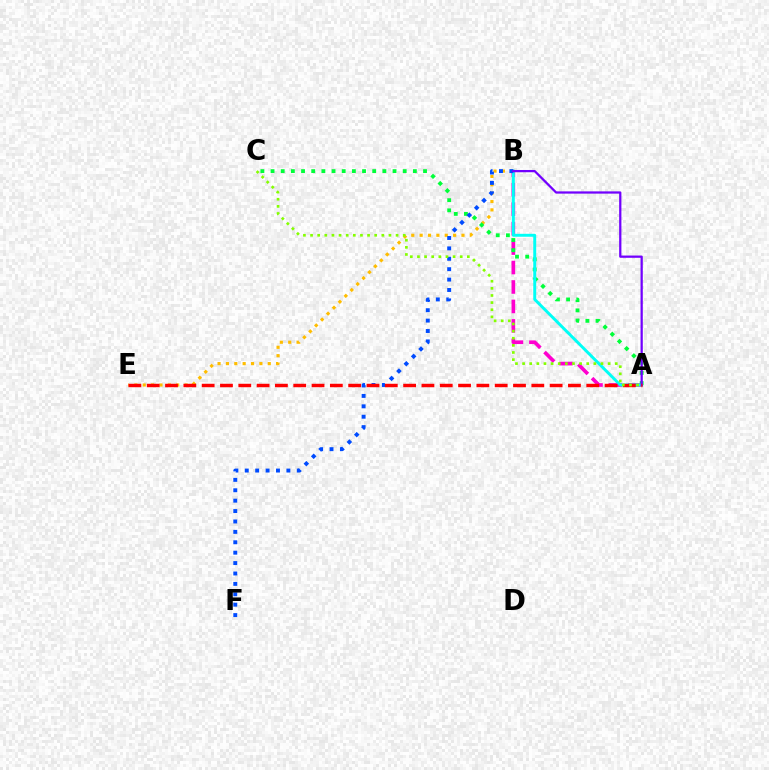{('B', 'E'): [{'color': '#ffbd00', 'line_style': 'dotted', 'thickness': 2.27}], ('A', 'B'): [{'color': '#ff00cf', 'line_style': 'dashed', 'thickness': 2.64}, {'color': '#00fff6', 'line_style': 'solid', 'thickness': 2.12}, {'color': '#7200ff', 'line_style': 'solid', 'thickness': 1.62}], ('A', 'C'): [{'color': '#00ff39', 'line_style': 'dotted', 'thickness': 2.76}, {'color': '#84ff00', 'line_style': 'dotted', 'thickness': 1.94}], ('B', 'F'): [{'color': '#004bff', 'line_style': 'dotted', 'thickness': 2.83}], ('A', 'E'): [{'color': '#ff0000', 'line_style': 'dashed', 'thickness': 2.49}]}